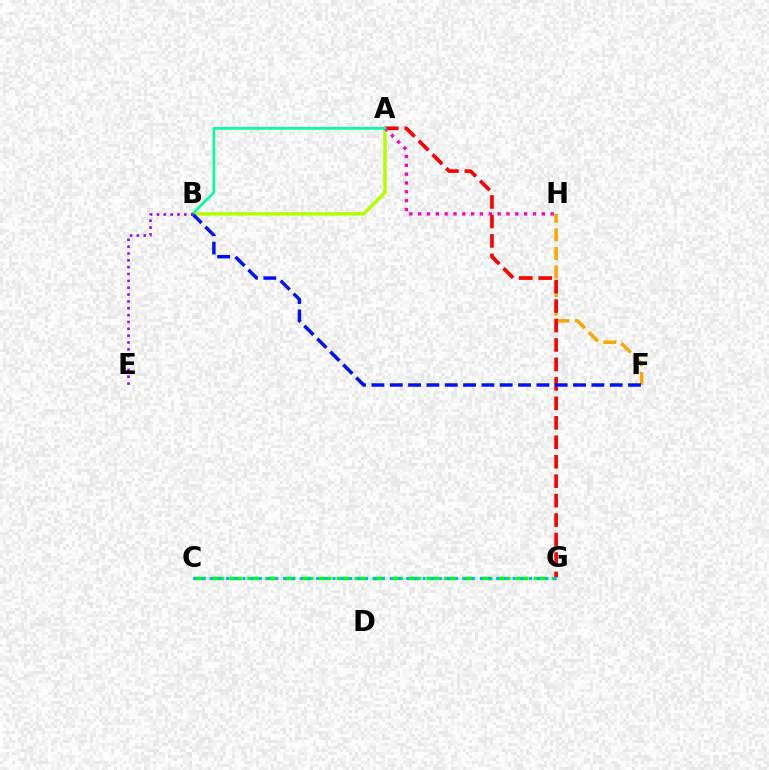{('A', 'B'): [{'color': '#b3ff00', 'line_style': 'solid', 'thickness': 2.49}, {'color': '#00ff9d', 'line_style': 'solid', 'thickness': 1.9}], ('F', 'H'): [{'color': '#ffa500', 'line_style': 'dashed', 'thickness': 2.52}], ('A', 'G'): [{'color': '#ff0000', 'line_style': 'dashed', 'thickness': 2.64}], ('C', 'G'): [{'color': '#08ff00', 'line_style': 'dashed', 'thickness': 2.43}, {'color': '#00b5ff', 'line_style': 'dotted', 'thickness': 2.22}], ('A', 'H'): [{'color': '#ff00bd', 'line_style': 'dotted', 'thickness': 2.4}], ('B', 'F'): [{'color': '#0010ff', 'line_style': 'dashed', 'thickness': 2.49}], ('B', 'E'): [{'color': '#9b00ff', 'line_style': 'dotted', 'thickness': 1.86}]}